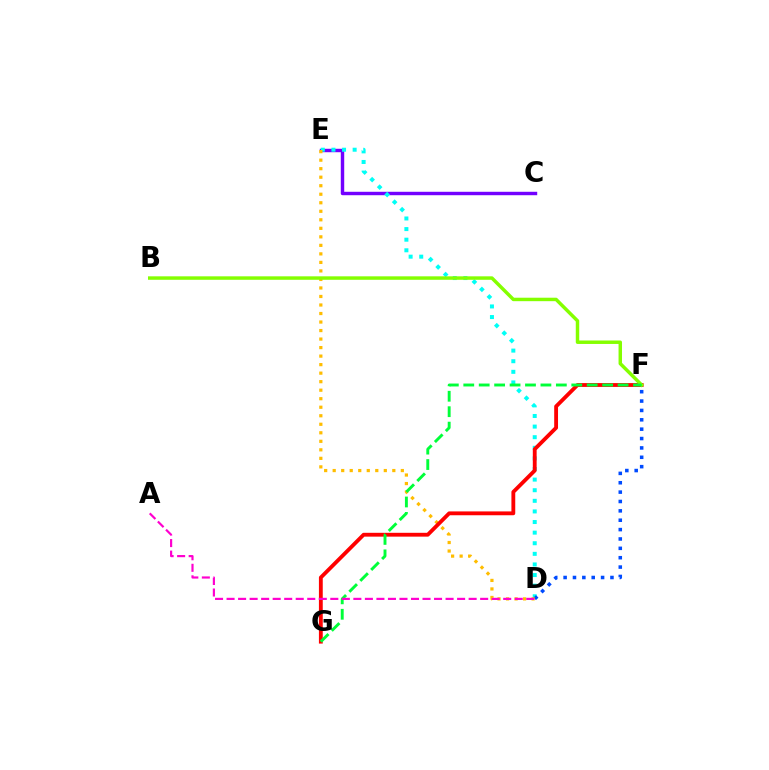{('C', 'E'): [{'color': '#7200ff', 'line_style': 'solid', 'thickness': 2.47}], ('D', 'E'): [{'color': '#00fff6', 'line_style': 'dotted', 'thickness': 2.88}, {'color': '#ffbd00', 'line_style': 'dotted', 'thickness': 2.31}], ('D', 'F'): [{'color': '#004bff', 'line_style': 'dotted', 'thickness': 2.55}], ('F', 'G'): [{'color': '#ff0000', 'line_style': 'solid', 'thickness': 2.76}, {'color': '#00ff39', 'line_style': 'dashed', 'thickness': 2.1}], ('B', 'F'): [{'color': '#84ff00', 'line_style': 'solid', 'thickness': 2.49}], ('A', 'D'): [{'color': '#ff00cf', 'line_style': 'dashed', 'thickness': 1.57}]}